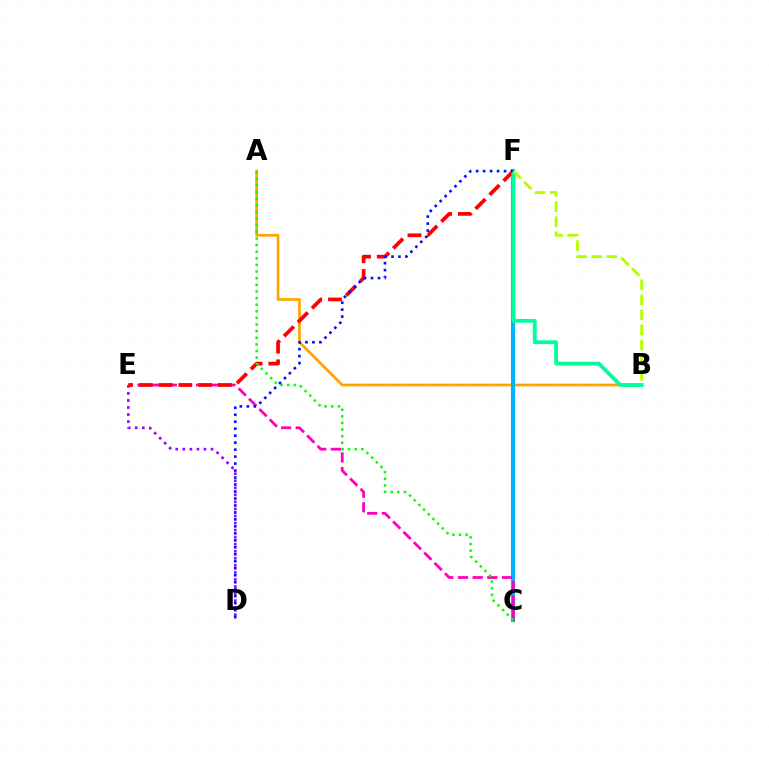{('A', 'B'): [{'color': '#ffa500', 'line_style': 'solid', 'thickness': 1.96}], ('D', 'E'): [{'color': '#9b00ff', 'line_style': 'dotted', 'thickness': 1.92}], ('C', 'F'): [{'color': '#00b5ff', 'line_style': 'solid', 'thickness': 2.99}], ('C', 'E'): [{'color': '#ff00bd', 'line_style': 'dashed', 'thickness': 1.99}], ('E', 'F'): [{'color': '#ff0000', 'line_style': 'dashed', 'thickness': 2.68}], ('B', 'F'): [{'color': '#00ff9d', 'line_style': 'solid', 'thickness': 2.74}, {'color': '#b3ff00', 'line_style': 'dashed', 'thickness': 2.05}], ('A', 'C'): [{'color': '#08ff00', 'line_style': 'dotted', 'thickness': 1.8}], ('D', 'F'): [{'color': '#0010ff', 'line_style': 'dotted', 'thickness': 1.9}]}